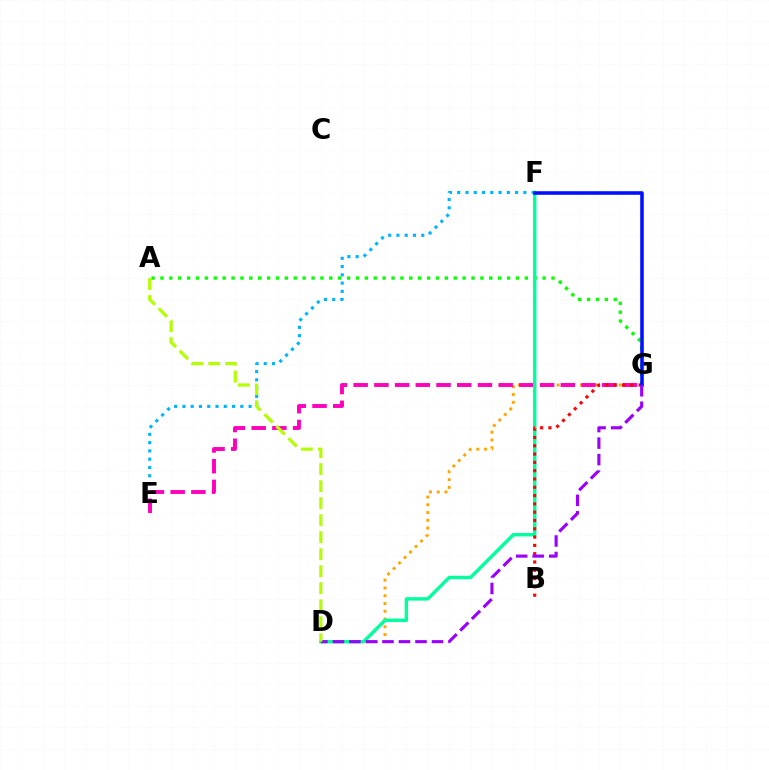{('D', 'G'): [{'color': '#ffa500', 'line_style': 'dotted', 'thickness': 2.11}, {'color': '#9b00ff', 'line_style': 'dashed', 'thickness': 2.24}], ('E', 'F'): [{'color': '#00b5ff', 'line_style': 'dotted', 'thickness': 2.25}], ('E', 'G'): [{'color': '#ff00bd', 'line_style': 'dashed', 'thickness': 2.81}], ('A', 'G'): [{'color': '#08ff00', 'line_style': 'dotted', 'thickness': 2.41}], ('D', 'F'): [{'color': '#00ff9d', 'line_style': 'solid', 'thickness': 2.45}], ('B', 'G'): [{'color': '#ff0000', 'line_style': 'dotted', 'thickness': 2.26}], ('F', 'G'): [{'color': '#0010ff', 'line_style': 'solid', 'thickness': 2.57}], ('A', 'D'): [{'color': '#b3ff00', 'line_style': 'dashed', 'thickness': 2.31}]}